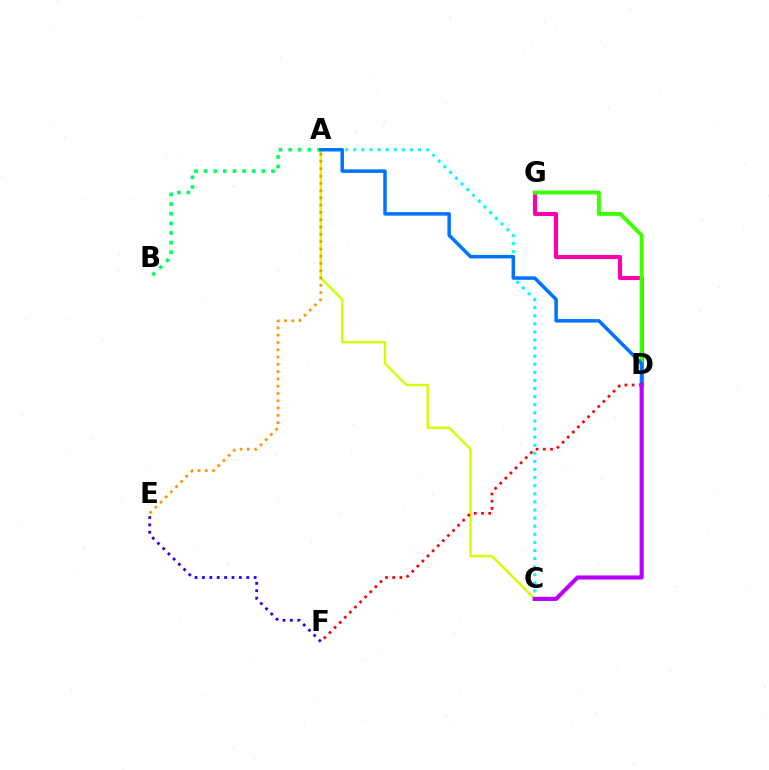{('A', 'B'): [{'color': '#00ff5c', 'line_style': 'dotted', 'thickness': 2.62}], ('E', 'F'): [{'color': '#2500ff', 'line_style': 'dotted', 'thickness': 2.01}], ('A', 'C'): [{'color': '#00fff6', 'line_style': 'dotted', 'thickness': 2.2}, {'color': '#d1ff00', 'line_style': 'solid', 'thickness': 1.74}], ('D', 'F'): [{'color': '#ff0000', 'line_style': 'dotted', 'thickness': 1.96}], ('D', 'G'): [{'color': '#ff00ac', 'line_style': 'solid', 'thickness': 2.94}, {'color': '#3dff00', 'line_style': 'solid', 'thickness': 2.83}], ('A', 'E'): [{'color': '#ff9400', 'line_style': 'dotted', 'thickness': 1.98}], ('A', 'D'): [{'color': '#0074ff', 'line_style': 'solid', 'thickness': 2.52}], ('C', 'D'): [{'color': '#b900ff', 'line_style': 'solid', 'thickness': 2.97}]}